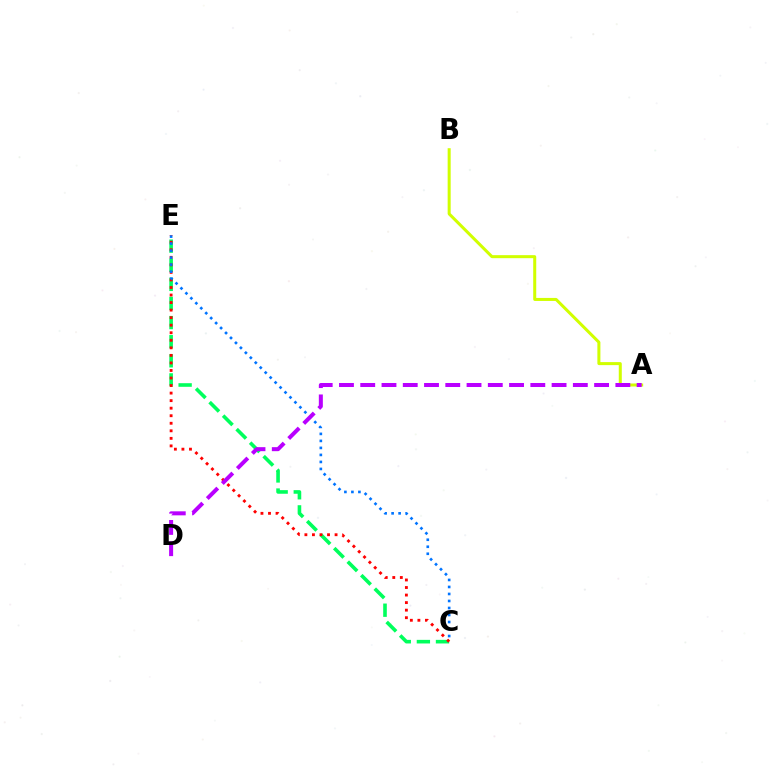{('C', 'E'): [{'color': '#00ff5c', 'line_style': 'dashed', 'thickness': 2.6}, {'color': '#ff0000', 'line_style': 'dotted', 'thickness': 2.05}, {'color': '#0074ff', 'line_style': 'dotted', 'thickness': 1.9}], ('A', 'B'): [{'color': '#d1ff00', 'line_style': 'solid', 'thickness': 2.18}], ('A', 'D'): [{'color': '#b900ff', 'line_style': 'dashed', 'thickness': 2.89}]}